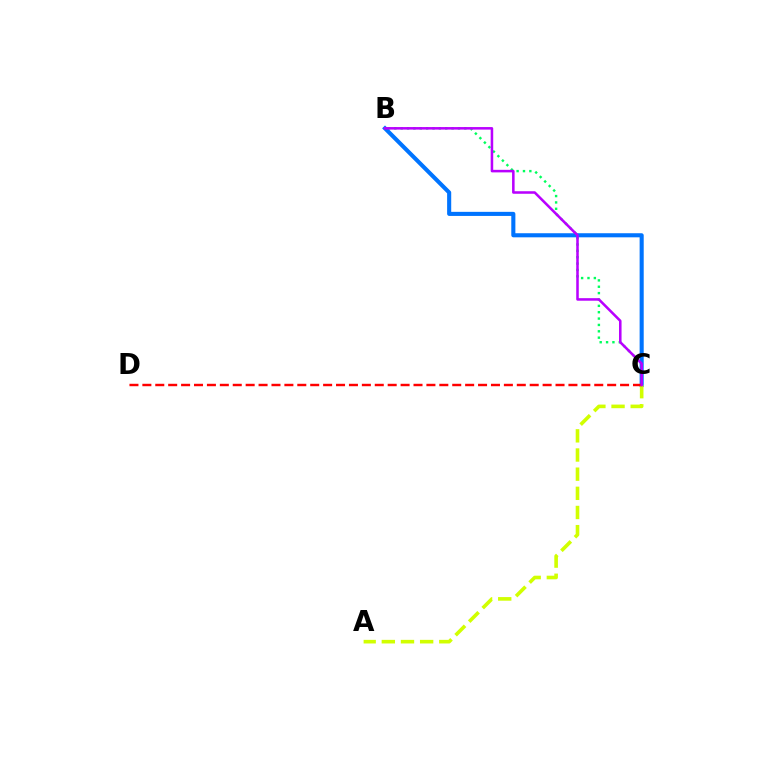{('B', 'C'): [{'color': '#00ff5c', 'line_style': 'dotted', 'thickness': 1.73}, {'color': '#0074ff', 'line_style': 'solid', 'thickness': 2.94}, {'color': '#b900ff', 'line_style': 'solid', 'thickness': 1.83}], ('A', 'C'): [{'color': '#d1ff00', 'line_style': 'dashed', 'thickness': 2.6}], ('C', 'D'): [{'color': '#ff0000', 'line_style': 'dashed', 'thickness': 1.75}]}